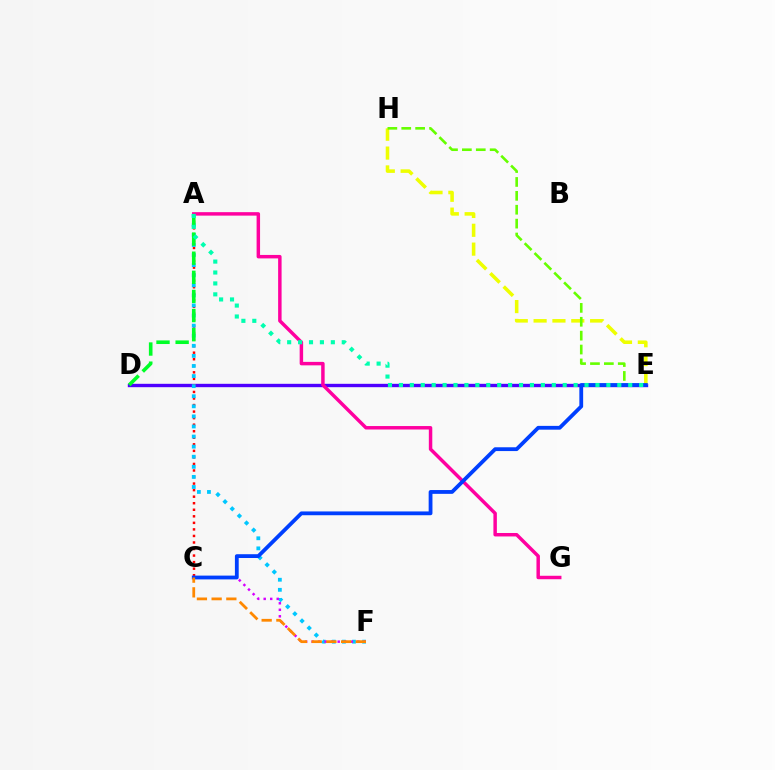{('D', 'E'): [{'color': '#4f00ff', 'line_style': 'solid', 'thickness': 2.43}], ('A', 'C'): [{'color': '#ff0000', 'line_style': 'dotted', 'thickness': 1.78}], ('A', 'F'): [{'color': '#00c7ff', 'line_style': 'dotted', 'thickness': 2.74}], ('E', 'H'): [{'color': '#eeff00', 'line_style': 'dashed', 'thickness': 2.56}, {'color': '#66ff00', 'line_style': 'dashed', 'thickness': 1.89}], ('A', 'D'): [{'color': '#00ff27', 'line_style': 'dashed', 'thickness': 2.6}], ('C', 'F'): [{'color': '#d600ff', 'line_style': 'dotted', 'thickness': 1.77}, {'color': '#ff8800', 'line_style': 'dashed', 'thickness': 2.0}], ('A', 'G'): [{'color': '#ff00a0', 'line_style': 'solid', 'thickness': 2.49}], ('C', 'E'): [{'color': '#003fff', 'line_style': 'solid', 'thickness': 2.73}], ('A', 'E'): [{'color': '#00ffaf', 'line_style': 'dotted', 'thickness': 2.97}]}